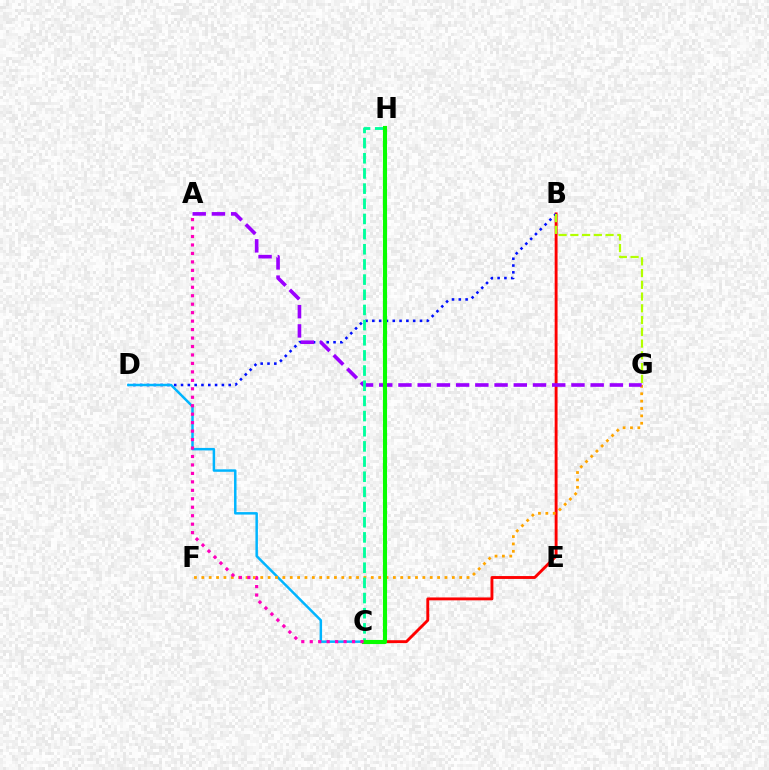{('B', 'C'): [{'color': '#ff0000', 'line_style': 'solid', 'thickness': 2.08}], ('B', 'D'): [{'color': '#0010ff', 'line_style': 'dotted', 'thickness': 1.85}], ('C', 'D'): [{'color': '#00b5ff', 'line_style': 'solid', 'thickness': 1.79}], ('F', 'G'): [{'color': '#ffa500', 'line_style': 'dotted', 'thickness': 2.0}], ('B', 'G'): [{'color': '#b3ff00', 'line_style': 'dashed', 'thickness': 1.6}], ('A', 'G'): [{'color': '#9b00ff', 'line_style': 'dashed', 'thickness': 2.61}], ('C', 'H'): [{'color': '#00ff9d', 'line_style': 'dashed', 'thickness': 2.06}, {'color': '#08ff00', 'line_style': 'solid', 'thickness': 2.96}], ('A', 'C'): [{'color': '#ff00bd', 'line_style': 'dotted', 'thickness': 2.3}]}